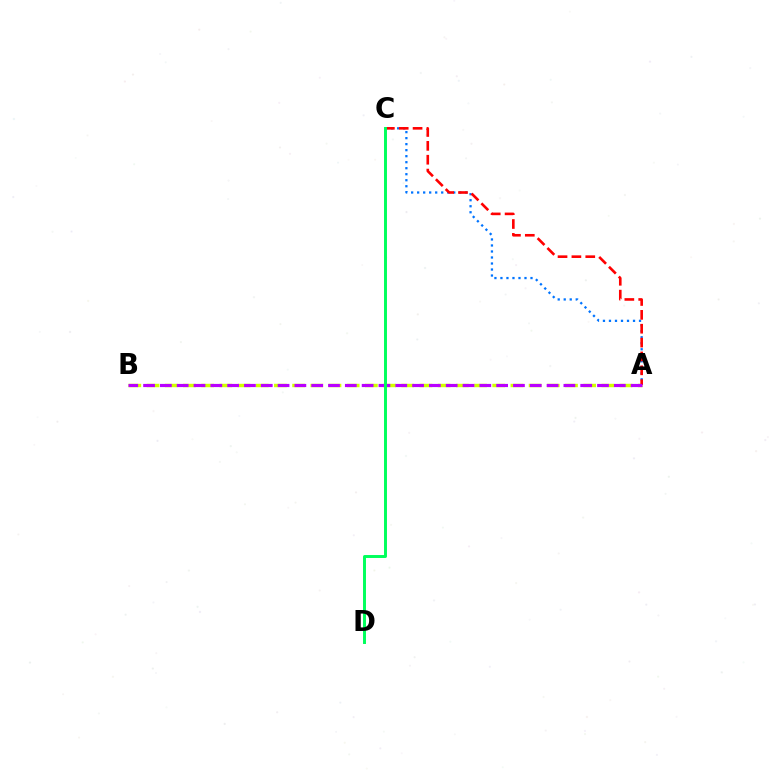{('A', 'B'): [{'color': '#d1ff00', 'line_style': 'dashed', 'thickness': 2.47}, {'color': '#b900ff', 'line_style': 'dashed', 'thickness': 2.28}], ('A', 'C'): [{'color': '#0074ff', 'line_style': 'dotted', 'thickness': 1.63}, {'color': '#ff0000', 'line_style': 'dashed', 'thickness': 1.88}], ('C', 'D'): [{'color': '#00ff5c', 'line_style': 'solid', 'thickness': 2.12}]}